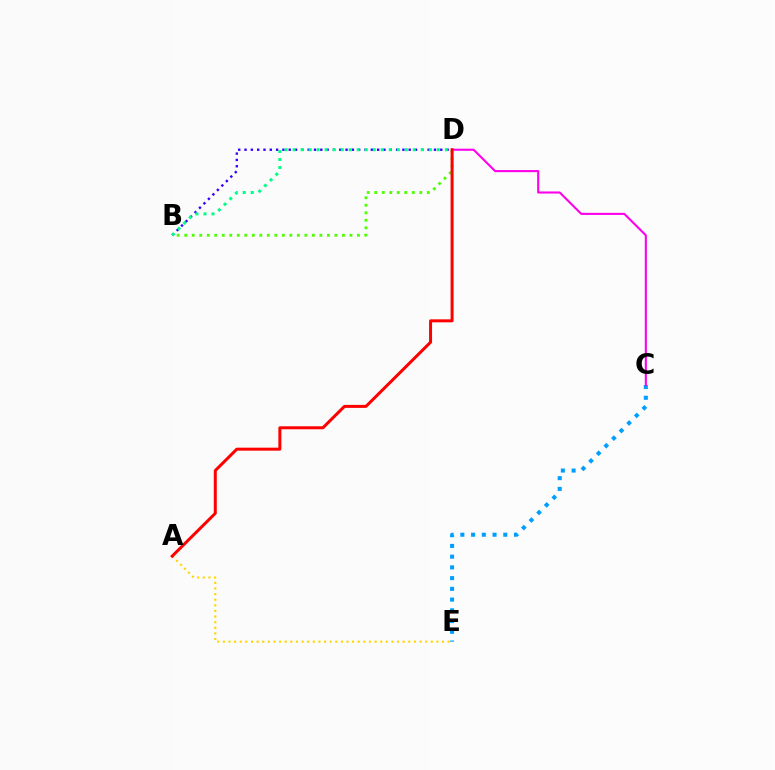{('C', 'E'): [{'color': '#009eff', 'line_style': 'dotted', 'thickness': 2.92}], ('C', 'D'): [{'color': '#ff00ed', 'line_style': 'solid', 'thickness': 1.5}], ('B', 'D'): [{'color': '#4fff00', 'line_style': 'dotted', 'thickness': 2.04}, {'color': '#3700ff', 'line_style': 'dotted', 'thickness': 1.72}, {'color': '#00ff86', 'line_style': 'dotted', 'thickness': 2.18}], ('A', 'E'): [{'color': '#ffd500', 'line_style': 'dotted', 'thickness': 1.53}], ('A', 'D'): [{'color': '#ff0000', 'line_style': 'solid', 'thickness': 2.16}]}